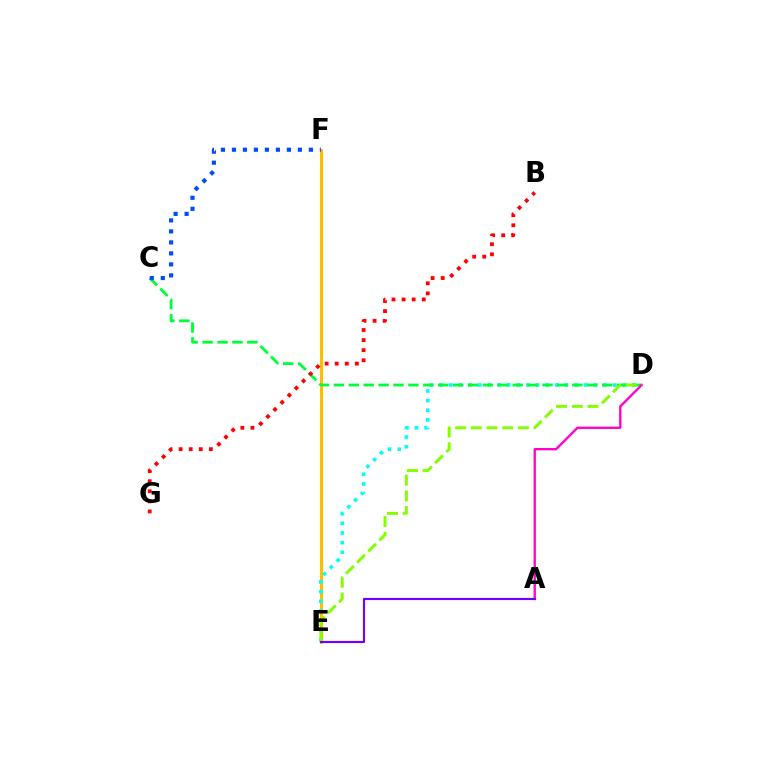{('E', 'F'): [{'color': '#ffbd00', 'line_style': 'solid', 'thickness': 2.15}], ('D', 'E'): [{'color': '#00fff6', 'line_style': 'dotted', 'thickness': 2.62}, {'color': '#84ff00', 'line_style': 'dashed', 'thickness': 2.13}], ('C', 'D'): [{'color': '#00ff39', 'line_style': 'dashed', 'thickness': 2.02}], ('C', 'F'): [{'color': '#004bff', 'line_style': 'dotted', 'thickness': 2.99}], ('A', 'D'): [{'color': '#ff00cf', 'line_style': 'solid', 'thickness': 1.67}], ('B', 'G'): [{'color': '#ff0000', 'line_style': 'dotted', 'thickness': 2.74}], ('A', 'E'): [{'color': '#7200ff', 'line_style': 'solid', 'thickness': 1.56}]}